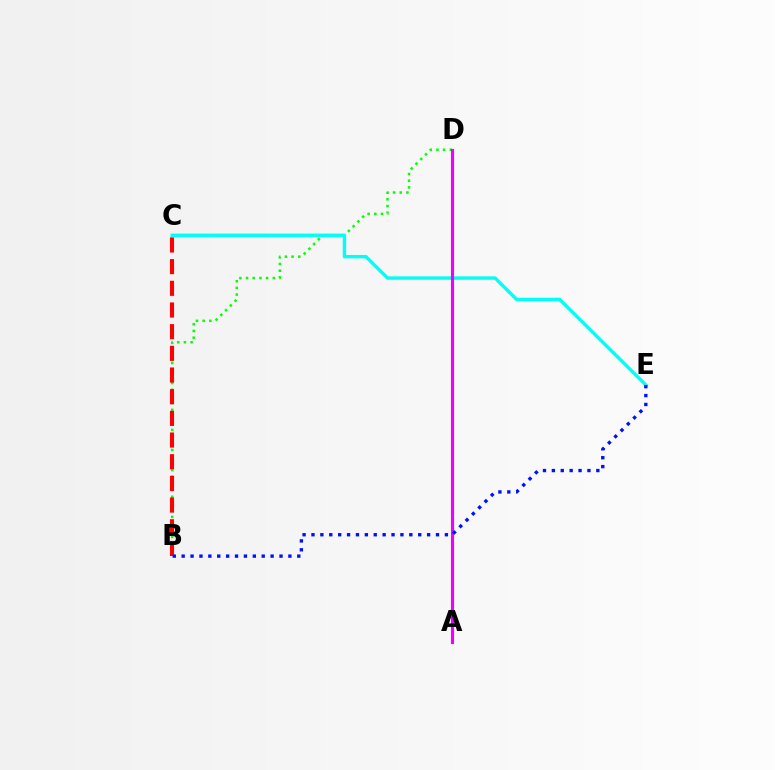{('A', 'D'): [{'color': '#fcf500', 'line_style': 'solid', 'thickness': 1.99}, {'color': '#ee00ff', 'line_style': 'solid', 'thickness': 2.25}], ('B', 'D'): [{'color': '#08ff00', 'line_style': 'dotted', 'thickness': 1.82}], ('C', 'E'): [{'color': '#00fff6', 'line_style': 'solid', 'thickness': 2.45}], ('B', 'C'): [{'color': '#ff0000', 'line_style': 'dashed', 'thickness': 2.94}], ('B', 'E'): [{'color': '#0010ff', 'line_style': 'dotted', 'thickness': 2.42}]}